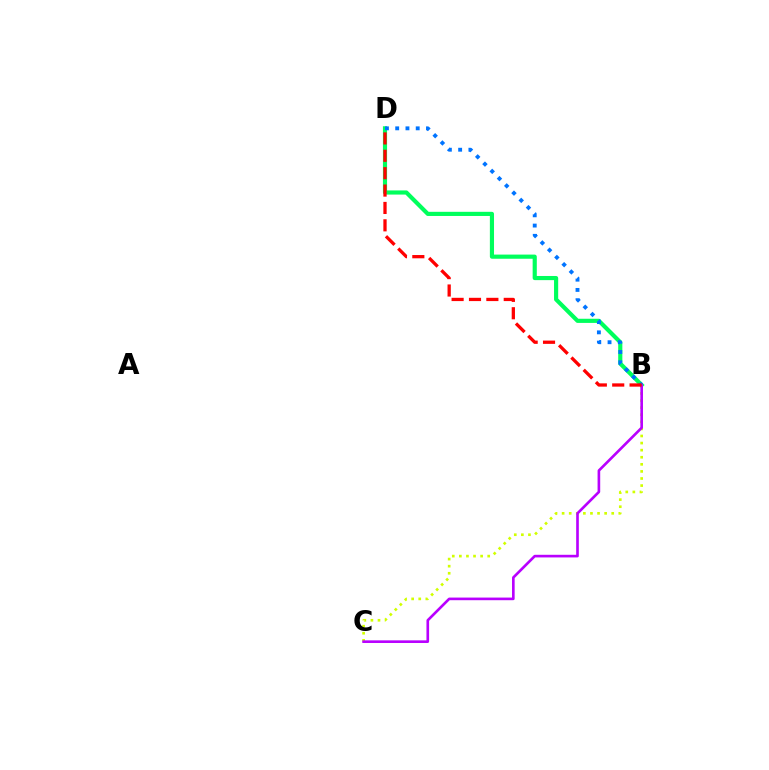{('B', 'D'): [{'color': '#00ff5c', 'line_style': 'solid', 'thickness': 2.99}, {'color': '#0074ff', 'line_style': 'dotted', 'thickness': 2.79}, {'color': '#ff0000', 'line_style': 'dashed', 'thickness': 2.36}], ('B', 'C'): [{'color': '#d1ff00', 'line_style': 'dotted', 'thickness': 1.93}, {'color': '#b900ff', 'line_style': 'solid', 'thickness': 1.9}]}